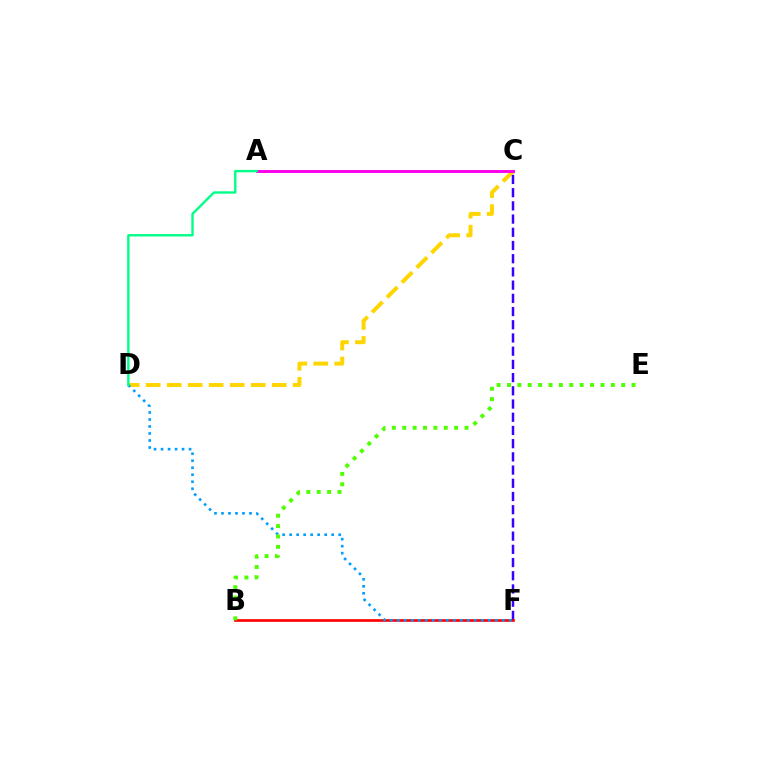{('C', 'D'): [{'color': '#ffd500', 'line_style': 'dashed', 'thickness': 2.85}], ('A', 'C'): [{'color': '#ff00ed', 'line_style': 'solid', 'thickness': 2.12}], ('C', 'F'): [{'color': '#3700ff', 'line_style': 'dashed', 'thickness': 1.79}], ('B', 'F'): [{'color': '#ff0000', 'line_style': 'solid', 'thickness': 1.92}], ('D', 'F'): [{'color': '#009eff', 'line_style': 'dotted', 'thickness': 1.9}], ('B', 'E'): [{'color': '#4fff00', 'line_style': 'dotted', 'thickness': 2.82}], ('A', 'D'): [{'color': '#00ff86', 'line_style': 'solid', 'thickness': 1.71}]}